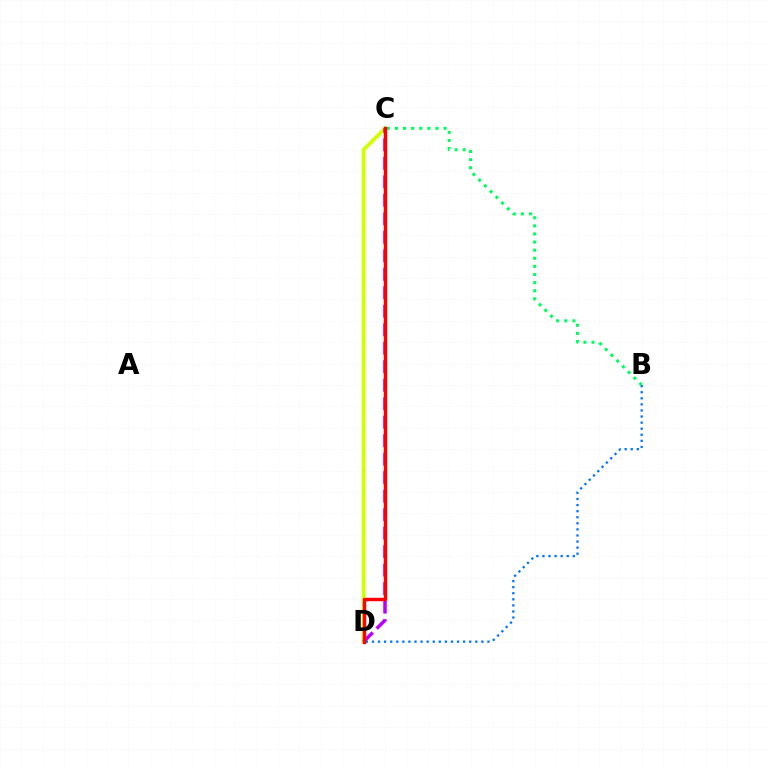{('C', 'D'): [{'color': '#d1ff00', 'line_style': 'solid', 'thickness': 2.72}, {'color': '#b900ff', 'line_style': 'dashed', 'thickness': 2.51}, {'color': '#ff0000', 'line_style': 'solid', 'thickness': 2.47}], ('B', 'D'): [{'color': '#0074ff', 'line_style': 'dotted', 'thickness': 1.65}], ('B', 'C'): [{'color': '#00ff5c', 'line_style': 'dotted', 'thickness': 2.2}]}